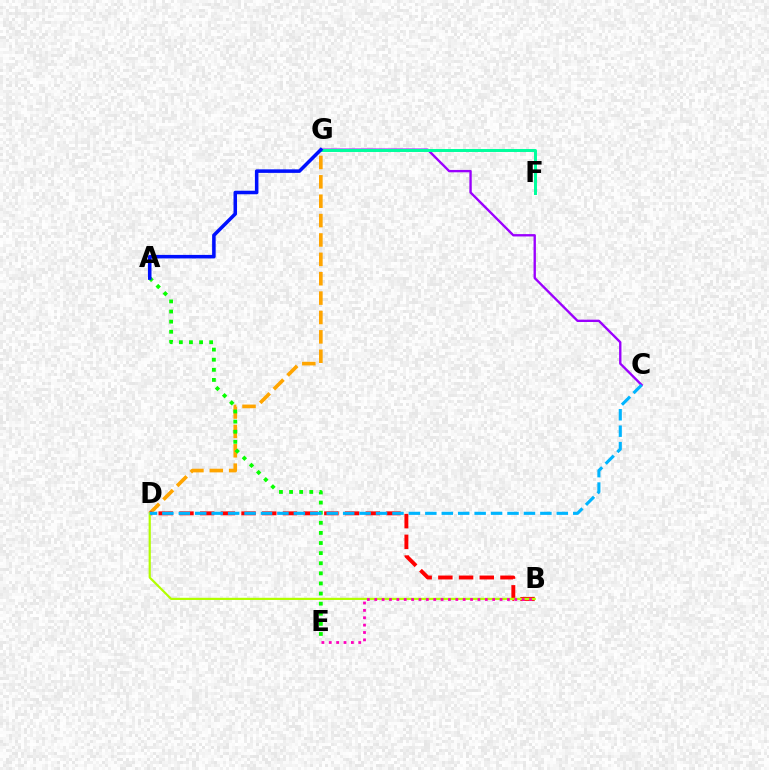{('D', 'G'): [{'color': '#ffa500', 'line_style': 'dashed', 'thickness': 2.63}], ('C', 'G'): [{'color': '#9b00ff', 'line_style': 'solid', 'thickness': 1.7}], ('B', 'D'): [{'color': '#ff0000', 'line_style': 'dashed', 'thickness': 2.81}, {'color': '#b3ff00', 'line_style': 'solid', 'thickness': 1.58}], ('A', 'E'): [{'color': '#08ff00', 'line_style': 'dotted', 'thickness': 2.75}], ('B', 'E'): [{'color': '#ff00bd', 'line_style': 'dotted', 'thickness': 2.0}], ('F', 'G'): [{'color': '#00ff9d', 'line_style': 'solid', 'thickness': 2.14}], ('A', 'G'): [{'color': '#0010ff', 'line_style': 'solid', 'thickness': 2.55}], ('C', 'D'): [{'color': '#00b5ff', 'line_style': 'dashed', 'thickness': 2.23}]}